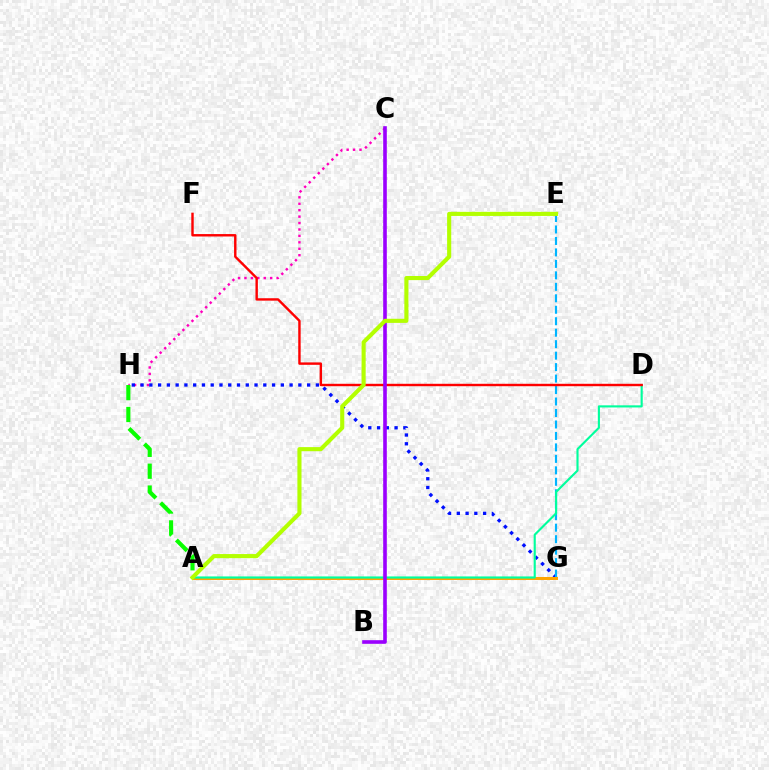{('C', 'H'): [{'color': '#ff00bd', 'line_style': 'dotted', 'thickness': 1.75}], ('A', 'H'): [{'color': '#08ff00', 'line_style': 'dashed', 'thickness': 2.97}], ('G', 'H'): [{'color': '#0010ff', 'line_style': 'dotted', 'thickness': 2.38}], ('E', 'G'): [{'color': '#00b5ff', 'line_style': 'dashed', 'thickness': 1.56}], ('A', 'G'): [{'color': '#ffa500', 'line_style': 'solid', 'thickness': 2.18}], ('A', 'D'): [{'color': '#00ff9d', 'line_style': 'solid', 'thickness': 1.53}], ('D', 'F'): [{'color': '#ff0000', 'line_style': 'solid', 'thickness': 1.74}], ('B', 'C'): [{'color': '#9b00ff', 'line_style': 'solid', 'thickness': 2.61}], ('A', 'E'): [{'color': '#b3ff00', 'line_style': 'solid', 'thickness': 2.96}]}